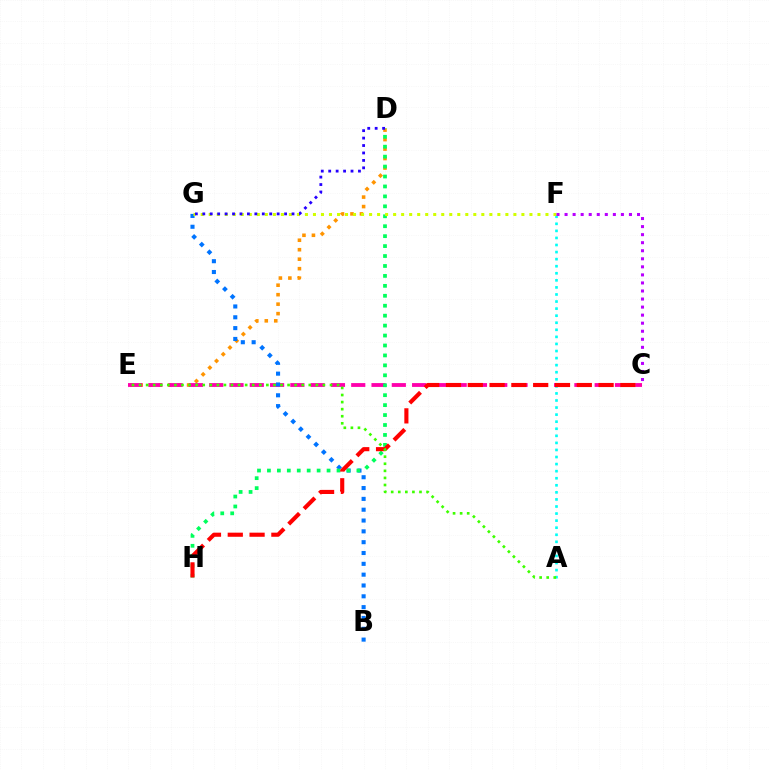{('D', 'E'): [{'color': '#ff9400', 'line_style': 'dotted', 'thickness': 2.58}], ('C', 'E'): [{'color': '#ff00ac', 'line_style': 'dashed', 'thickness': 2.76}], ('B', 'G'): [{'color': '#0074ff', 'line_style': 'dotted', 'thickness': 2.94}], ('A', 'F'): [{'color': '#00fff6', 'line_style': 'dotted', 'thickness': 1.92}], ('D', 'H'): [{'color': '#00ff5c', 'line_style': 'dotted', 'thickness': 2.7}], ('F', 'G'): [{'color': '#d1ff00', 'line_style': 'dotted', 'thickness': 2.18}], ('C', 'H'): [{'color': '#ff0000', 'line_style': 'dashed', 'thickness': 2.96}], ('C', 'F'): [{'color': '#b900ff', 'line_style': 'dotted', 'thickness': 2.19}], ('D', 'G'): [{'color': '#2500ff', 'line_style': 'dotted', 'thickness': 2.02}], ('A', 'E'): [{'color': '#3dff00', 'line_style': 'dotted', 'thickness': 1.92}]}